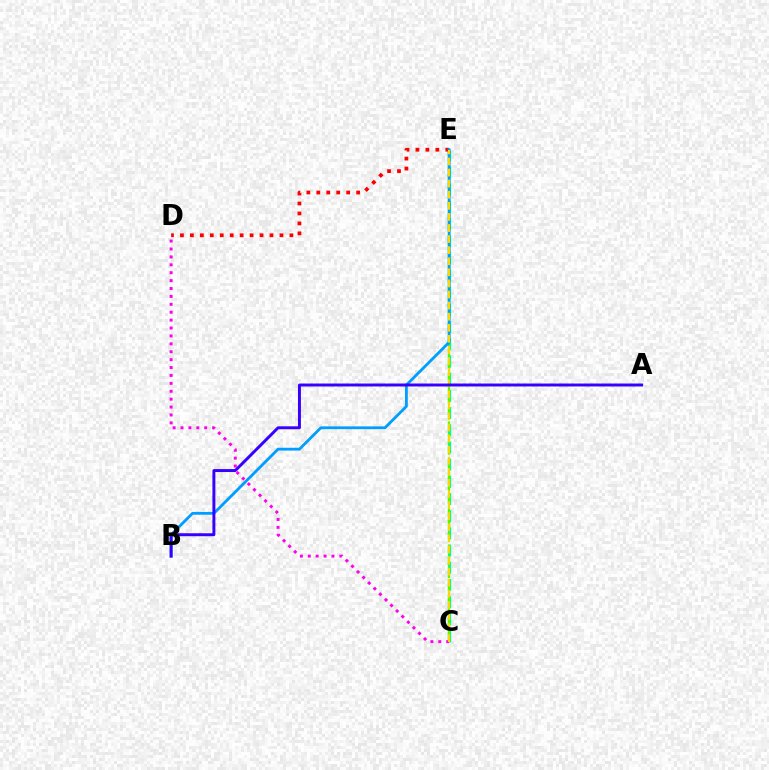{('C', 'E'): [{'color': '#00ff86', 'line_style': 'dashed', 'thickness': 2.34}, {'color': '#4fff00', 'line_style': 'dashed', 'thickness': 1.68}, {'color': '#ffd500', 'line_style': 'dashed', 'thickness': 1.51}], ('D', 'E'): [{'color': '#ff0000', 'line_style': 'dotted', 'thickness': 2.7}], ('B', 'E'): [{'color': '#009eff', 'line_style': 'solid', 'thickness': 2.02}], ('C', 'D'): [{'color': '#ff00ed', 'line_style': 'dotted', 'thickness': 2.15}], ('A', 'B'): [{'color': '#3700ff', 'line_style': 'solid', 'thickness': 2.12}]}